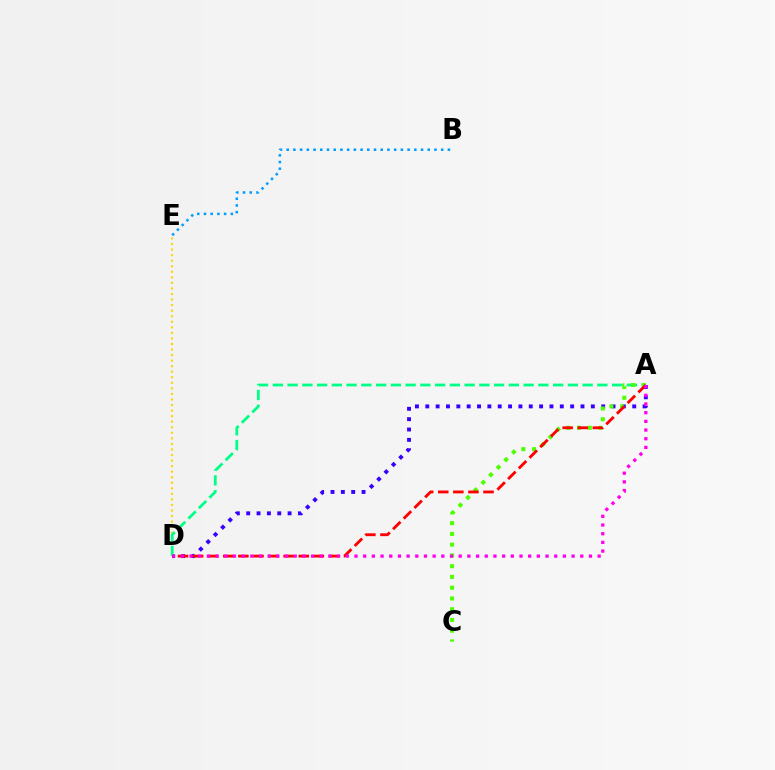{('B', 'E'): [{'color': '#009eff', 'line_style': 'dotted', 'thickness': 1.82}], ('A', 'D'): [{'color': '#3700ff', 'line_style': 'dotted', 'thickness': 2.81}, {'color': '#00ff86', 'line_style': 'dashed', 'thickness': 2.0}, {'color': '#ff0000', 'line_style': 'dashed', 'thickness': 2.05}, {'color': '#ff00ed', 'line_style': 'dotted', 'thickness': 2.36}], ('D', 'E'): [{'color': '#ffd500', 'line_style': 'dotted', 'thickness': 1.51}], ('A', 'C'): [{'color': '#4fff00', 'line_style': 'dotted', 'thickness': 2.92}]}